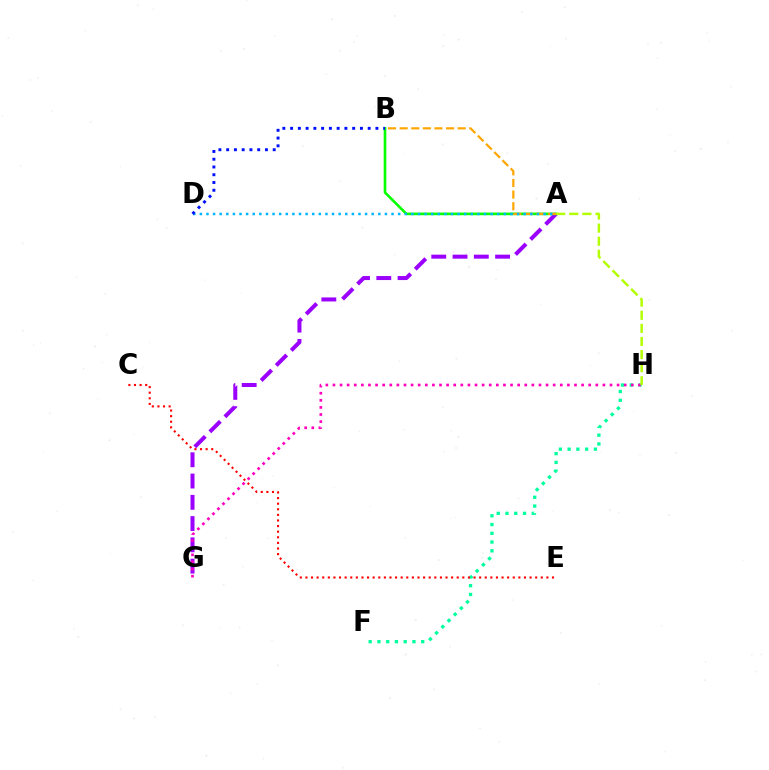{('A', 'G'): [{'color': '#9b00ff', 'line_style': 'dashed', 'thickness': 2.89}], ('F', 'H'): [{'color': '#00ff9d', 'line_style': 'dotted', 'thickness': 2.38}], ('A', 'B'): [{'color': '#08ff00', 'line_style': 'solid', 'thickness': 1.9}, {'color': '#ffa500', 'line_style': 'dashed', 'thickness': 1.58}], ('A', 'D'): [{'color': '#00b5ff', 'line_style': 'dotted', 'thickness': 1.8}], ('G', 'H'): [{'color': '#ff00bd', 'line_style': 'dotted', 'thickness': 1.93}], ('B', 'D'): [{'color': '#0010ff', 'line_style': 'dotted', 'thickness': 2.11}], ('A', 'H'): [{'color': '#b3ff00', 'line_style': 'dashed', 'thickness': 1.78}], ('C', 'E'): [{'color': '#ff0000', 'line_style': 'dotted', 'thickness': 1.52}]}